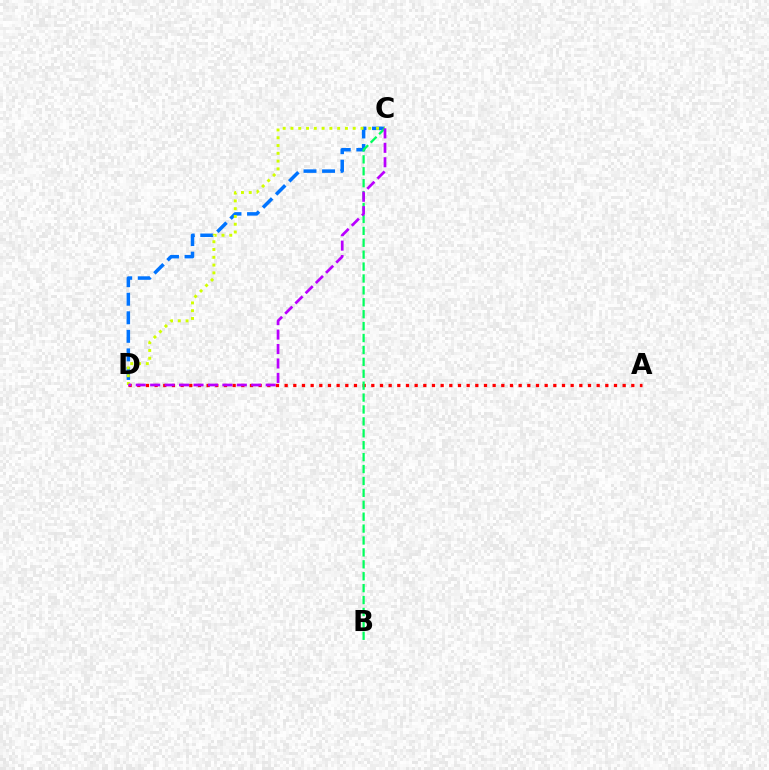{('C', 'D'): [{'color': '#0074ff', 'line_style': 'dashed', 'thickness': 2.52}, {'color': '#d1ff00', 'line_style': 'dotted', 'thickness': 2.11}, {'color': '#b900ff', 'line_style': 'dashed', 'thickness': 1.96}], ('A', 'D'): [{'color': '#ff0000', 'line_style': 'dotted', 'thickness': 2.35}], ('B', 'C'): [{'color': '#00ff5c', 'line_style': 'dashed', 'thickness': 1.62}]}